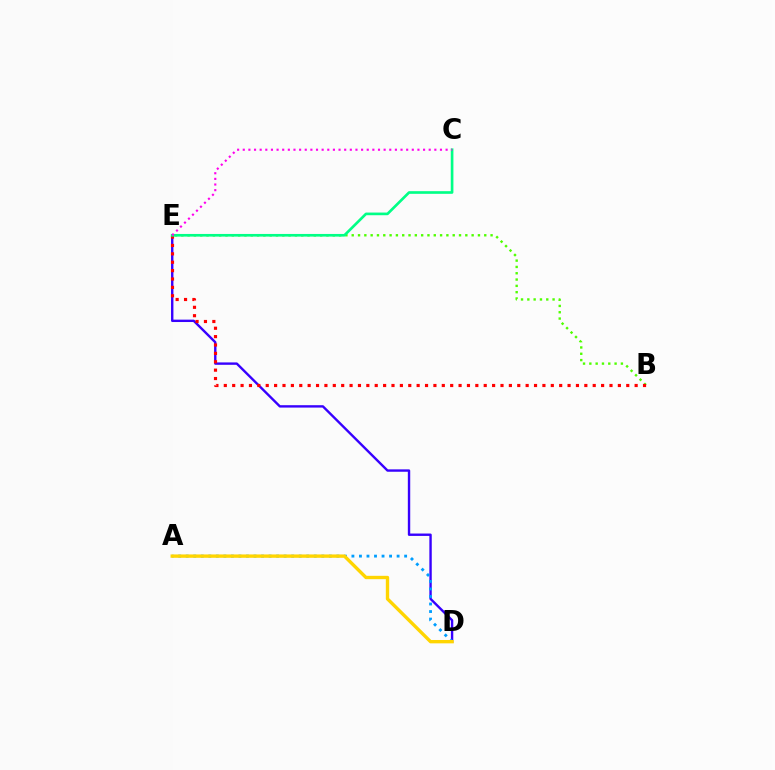{('D', 'E'): [{'color': '#3700ff', 'line_style': 'solid', 'thickness': 1.72}], ('B', 'E'): [{'color': '#4fff00', 'line_style': 'dotted', 'thickness': 1.71}, {'color': '#ff0000', 'line_style': 'dotted', 'thickness': 2.28}], ('A', 'D'): [{'color': '#009eff', 'line_style': 'dotted', 'thickness': 2.05}, {'color': '#ffd500', 'line_style': 'solid', 'thickness': 2.42}], ('C', 'E'): [{'color': '#00ff86', 'line_style': 'solid', 'thickness': 1.91}, {'color': '#ff00ed', 'line_style': 'dotted', 'thickness': 1.53}]}